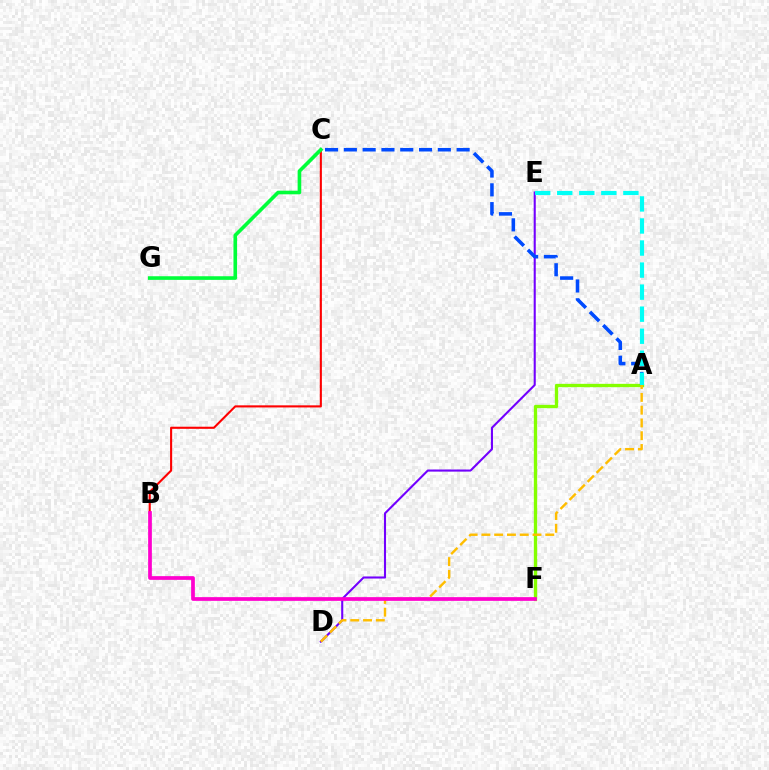{('A', 'F'): [{'color': '#84ff00', 'line_style': 'solid', 'thickness': 2.39}], ('B', 'C'): [{'color': '#ff0000', 'line_style': 'solid', 'thickness': 1.52}], ('D', 'E'): [{'color': '#7200ff', 'line_style': 'solid', 'thickness': 1.5}], ('A', 'C'): [{'color': '#004bff', 'line_style': 'dashed', 'thickness': 2.55}], ('A', 'D'): [{'color': '#ffbd00', 'line_style': 'dashed', 'thickness': 1.74}], ('C', 'G'): [{'color': '#00ff39', 'line_style': 'solid', 'thickness': 2.61}], ('B', 'F'): [{'color': '#ff00cf', 'line_style': 'solid', 'thickness': 2.68}], ('A', 'E'): [{'color': '#00fff6', 'line_style': 'dashed', 'thickness': 3.0}]}